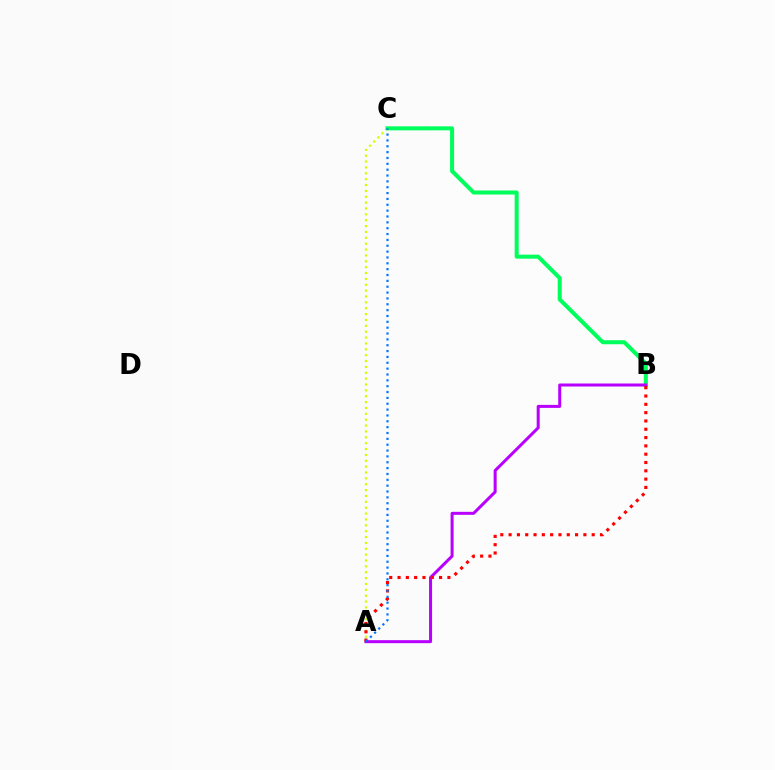{('A', 'C'): [{'color': '#d1ff00', 'line_style': 'dotted', 'thickness': 1.59}, {'color': '#0074ff', 'line_style': 'dotted', 'thickness': 1.59}], ('B', 'C'): [{'color': '#00ff5c', 'line_style': 'solid', 'thickness': 2.9}], ('A', 'B'): [{'color': '#b900ff', 'line_style': 'solid', 'thickness': 2.17}, {'color': '#ff0000', 'line_style': 'dotted', 'thickness': 2.26}]}